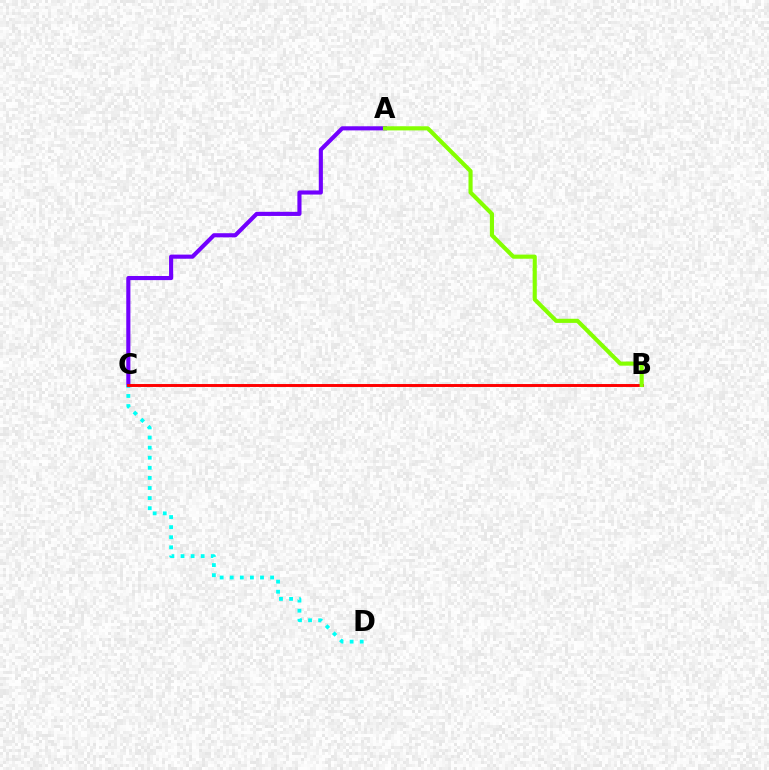{('A', 'C'): [{'color': '#7200ff', 'line_style': 'solid', 'thickness': 2.97}], ('C', 'D'): [{'color': '#00fff6', 'line_style': 'dotted', 'thickness': 2.74}], ('B', 'C'): [{'color': '#ff0000', 'line_style': 'solid', 'thickness': 2.11}], ('A', 'B'): [{'color': '#84ff00', 'line_style': 'solid', 'thickness': 2.97}]}